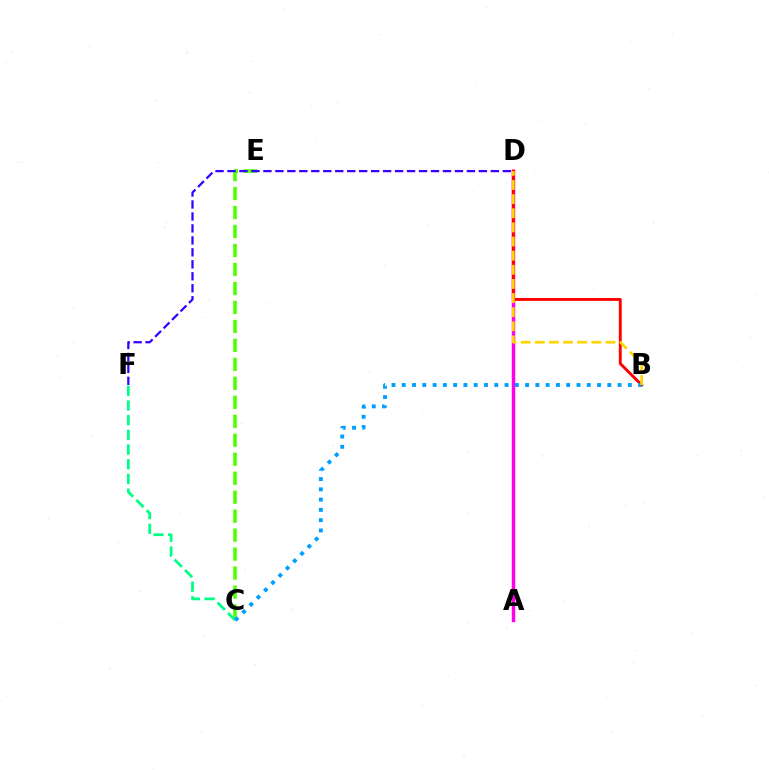{('C', 'E'): [{'color': '#4fff00', 'line_style': 'dashed', 'thickness': 2.58}], ('C', 'F'): [{'color': '#00ff86', 'line_style': 'dashed', 'thickness': 1.99}], ('A', 'D'): [{'color': '#ff00ed', 'line_style': 'solid', 'thickness': 2.49}], ('D', 'F'): [{'color': '#3700ff', 'line_style': 'dashed', 'thickness': 1.63}], ('B', 'D'): [{'color': '#ff0000', 'line_style': 'solid', 'thickness': 2.09}, {'color': '#ffd500', 'line_style': 'dashed', 'thickness': 1.92}], ('B', 'C'): [{'color': '#009eff', 'line_style': 'dotted', 'thickness': 2.79}]}